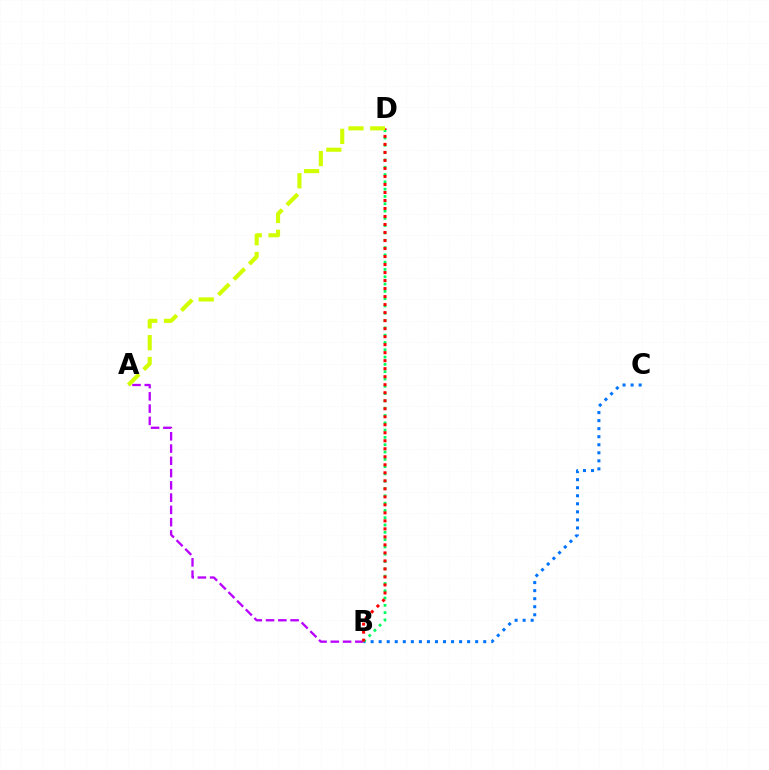{('A', 'B'): [{'color': '#b900ff', 'line_style': 'dashed', 'thickness': 1.67}], ('B', 'C'): [{'color': '#0074ff', 'line_style': 'dotted', 'thickness': 2.19}], ('B', 'D'): [{'color': '#00ff5c', 'line_style': 'dotted', 'thickness': 1.98}, {'color': '#ff0000', 'line_style': 'dotted', 'thickness': 2.18}], ('A', 'D'): [{'color': '#d1ff00', 'line_style': 'dashed', 'thickness': 2.96}]}